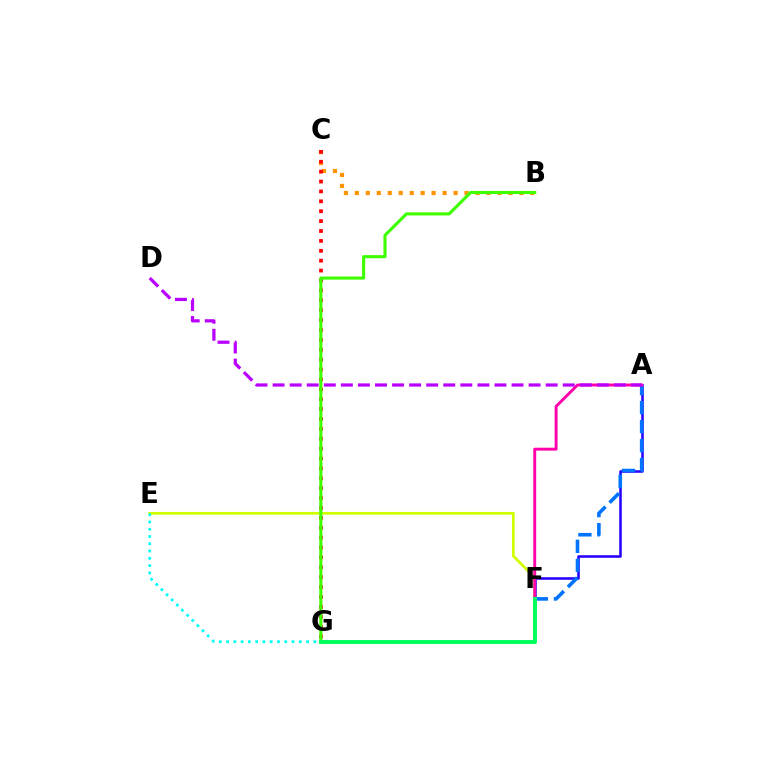{('A', 'F'): [{'color': '#2500ff', 'line_style': 'solid', 'thickness': 1.84}, {'color': '#0074ff', 'line_style': 'dashed', 'thickness': 2.59}, {'color': '#ff00ac', 'line_style': 'solid', 'thickness': 2.09}], ('E', 'F'): [{'color': '#d1ff00', 'line_style': 'solid', 'thickness': 2.0}], ('B', 'C'): [{'color': '#ff9400', 'line_style': 'dotted', 'thickness': 2.98}], ('C', 'G'): [{'color': '#ff0000', 'line_style': 'dotted', 'thickness': 2.69}], ('E', 'G'): [{'color': '#00fff6', 'line_style': 'dotted', 'thickness': 1.98}], ('B', 'G'): [{'color': '#3dff00', 'line_style': 'solid', 'thickness': 2.22}], ('F', 'G'): [{'color': '#00ff5c', 'line_style': 'solid', 'thickness': 2.83}], ('A', 'D'): [{'color': '#b900ff', 'line_style': 'dashed', 'thickness': 2.32}]}